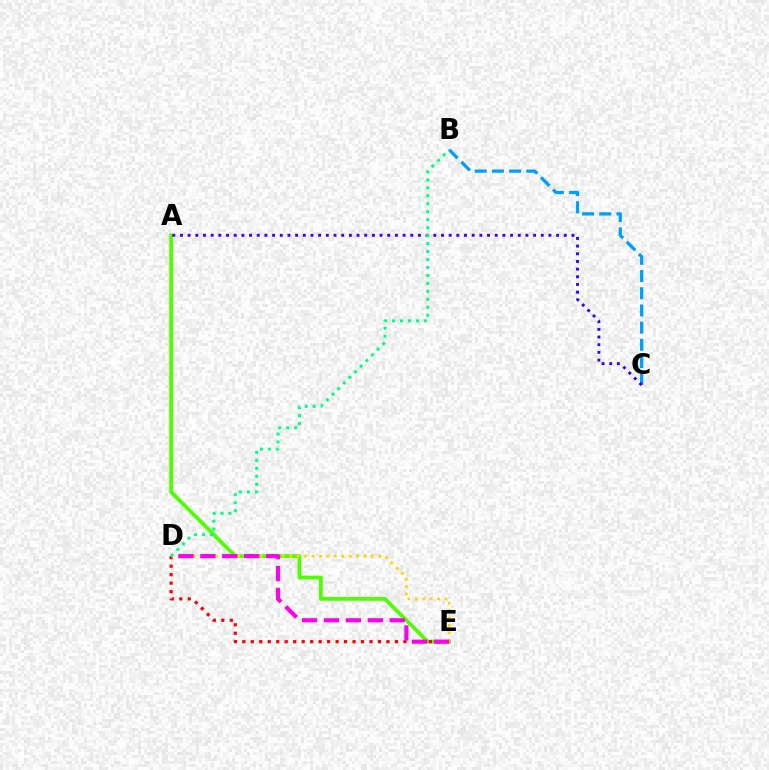{('B', 'C'): [{'color': '#009eff', 'line_style': 'dashed', 'thickness': 2.34}], ('A', 'E'): [{'color': '#4fff00', 'line_style': 'solid', 'thickness': 2.68}], ('D', 'E'): [{'color': '#ff0000', 'line_style': 'dotted', 'thickness': 2.3}, {'color': '#ffd500', 'line_style': 'dotted', 'thickness': 2.02}, {'color': '#ff00ed', 'line_style': 'dashed', 'thickness': 2.98}], ('A', 'C'): [{'color': '#3700ff', 'line_style': 'dotted', 'thickness': 2.09}], ('B', 'D'): [{'color': '#00ff86', 'line_style': 'dotted', 'thickness': 2.16}]}